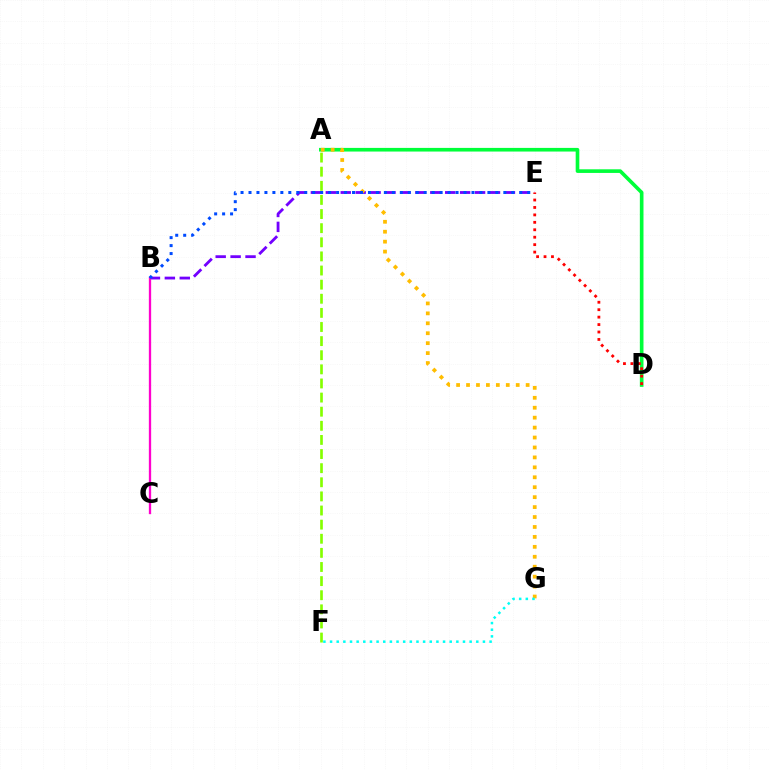{('A', 'D'): [{'color': '#00ff39', 'line_style': 'solid', 'thickness': 2.62}], ('B', 'E'): [{'color': '#7200ff', 'line_style': 'dashed', 'thickness': 2.03}, {'color': '#004bff', 'line_style': 'dotted', 'thickness': 2.16}], ('A', 'G'): [{'color': '#ffbd00', 'line_style': 'dotted', 'thickness': 2.7}], ('B', 'C'): [{'color': '#ff00cf', 'line_style': 'solid', 'thickness': 1.66}], ('F', 'G'): [{'color': '#00fff6', 'line_style': 'dotted', 'thickness': 1.81}], ('A', 'F'): [{'color': '#84ff00', 'line_style': 'dashed', 'thickness': 1.92}], ('D', 'E'): [{'color': '#ff0000', 'line_style': 'dotted', 'thickness': 2.02}]}